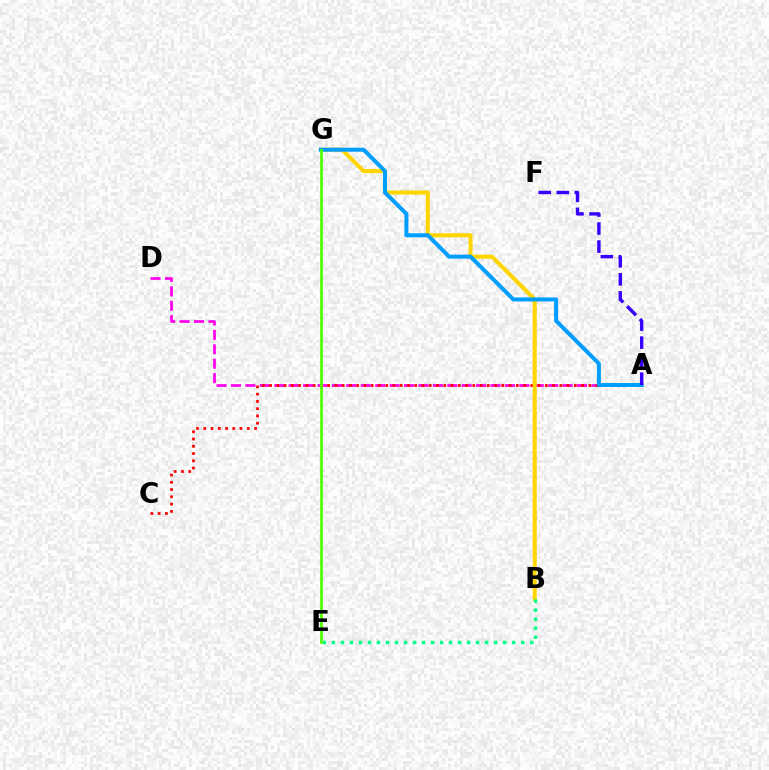{('A', 'D'): [{'color': '#ff00ed', 'line_style': 'dashed', 'thickness': 1.96}], ('A', 'C'): [{'color': '#ff0000', 'line_style': 'dotted', 'thickness': 1.97}], ('B', 'G'): [{'color': '#ffd500', 'line_style': 'solid', 'thickness': 2.91}], ('A', 'G'): [{'color': '#009eff', 'line_style': 'solid', 'thickness': 2.87}], ('B', 'E'): [{'color': '#00ff86', 'line_style': 'dotted', 'thickness': 2.45}], ('A', 'F'): [{'color': '#3700ff', 'line_style': 'dashed', 'thickness': 2.45}], ('E', 'G'): [{'color': '#4fff00', 'line_style': 'solid', 'thickness': 1.95}]}